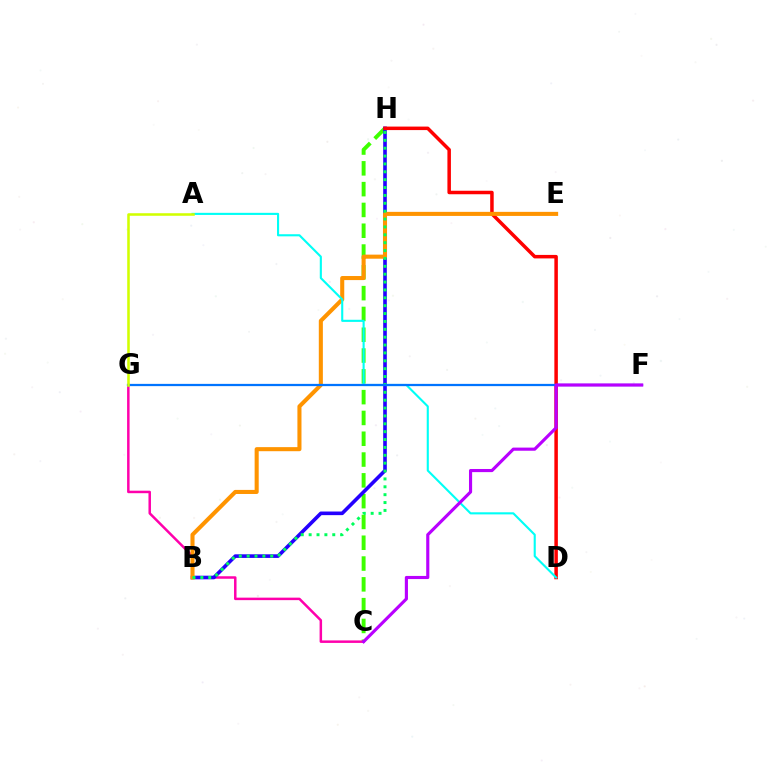{('C', 'H'): [{'color': '#3dff00', 'line_style': 'dashed', 'thickness': 2.83}], ('C', 'G'): [{'color': '#ff00ac', 'line_style': 'solid', 'thickness': 1.8}], ('B', 'H'): [{'color': '#2500ff', 'line_style': 'solid', 'thickness': 2.6}, {'color': '#00ff5c', 'line_style': 'dotted', 'thickness': 2.14}], ('D', 'H'): [{'color': '#ff0000', 'line_style': 'solid', 'thickness': 2.52}], ('B', 'E'): [{'color': '#ff9400', 'line_style': 'solid', 'thickness': 2.93}], ('A', 'D'): [{'color': '#00fff6', 'line_style': 'solid', 'thickness': 1.52}], ('F', 'G'): [{'color': '#0074ff', 'line_style': 'solid', 'thickness': 1.62}], ('A', 'G'): [{'color': '#d1ff00', 'line_style': 'solid', 'thickness': 1.84}], ('C', 'F'): [{'color': '#b900ff', 'line_style': 'solid', 'thickness': 2.26}]}